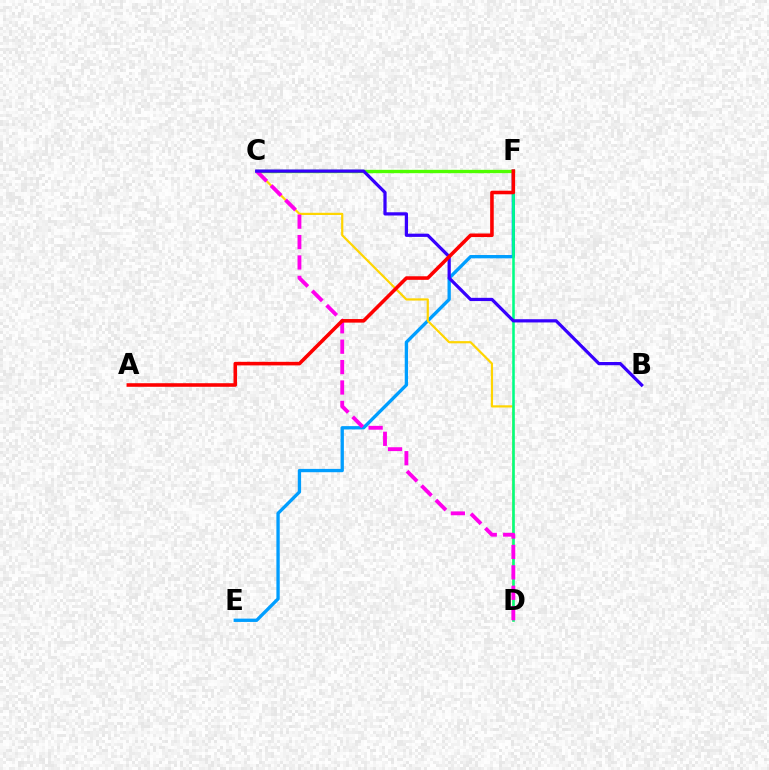{('E', 'F'): [{'color': '#009eff', 'line_style': 'solid', 'thickness': 2.39}], ('C', 'D'): [{'color': '#ffd500', 'line_style': 'solid', 'thickness': 1.59}, {'color': '#ff00ed', 'line_style': 'dashed', 'thickness': 2.77}], ('D', 'F'): [{'color': '#00ff86', 'line_style': 'solid', 'thickness': 1.84}], ('C', 'F'): [{'color': '#4fff00', 'line_style': 'solid', 'thickness': 2.41}], ('B', 'C'): [{'color': '#3700ff', 'line_style': 'solid', 'thickness': 2.32}], ('A', 'F'): [{'color': '#ff0000', 'line_style': 'solid', 'thickness': 2.57}]}